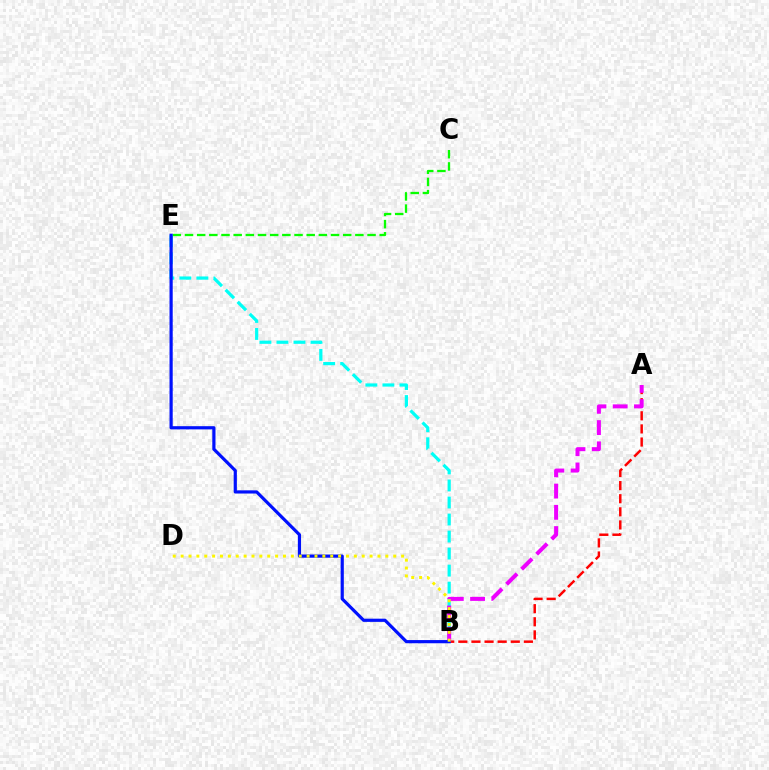{('A', 'B'): [{'color': '#ff0000', 'line_style': 'dashed', 'thickness': 1.78}, {'color': '#ee00ff', 'line_style': 'dashed', 'thickness': 2.89}], ('C', 'E'): [{'color': '#08ff00', 'line_style': 'dashed', 'thickness': 1.65}], ('B', 'E'): [{'color': '#00fff6', 'line_style': 'dashed', 'thickness': 2.31}, {'color': '#0010ff', 'line_style': 'solid', 'thickness': 2.3}], ('B', 'D'): [{'color': '#fcf500', 'line_style': 'dotted', 'thickness': 2.14}]}